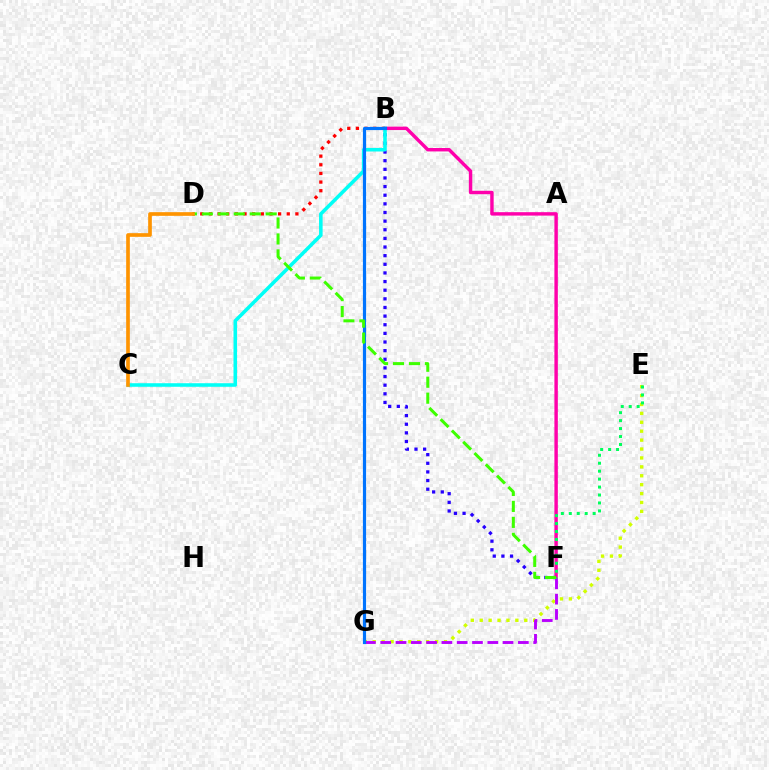{('B', 'D'): [{'color': '#ff0000', 'line_style': 'dotted', 'thickness': 2.35}], ('E', 'G'): [{'color': '#d1ff00', 'line_style': 'dotted', 'thickness': 2.42}], ('B', 'F'): [{'color': '#ff00ac', 'line_style': 'solid', 'thickness': 2.47}, {'color': '#2500ff', 'line_style': 'dotted', 'thickness': 2.35}], ('F', 'G'): [{'color': '#b900ff', 'line_style': 'dashed', 'thickness': 2.08}], ('E', 'F'): [{'color': '#00ff5c', 'line_style': 'dotted', 'thickness': 2.16}], ('B', 'C'): [{'color': '#00fff6', 'line_style': 'solid', 'thickness': 2.56}], ('B', 'G'): [{'color': '#0074ff', 'line_style': 'solid', 'thickness': 2.29}], ('D', 'F'): [{'color': '#3dff00', 'line_style': 'dashed', 'thickness': 2.17}], ('C', 'D'): [{'color': '#ff9400', 'line_style': 'solid', 'thickness': 2.65}]}